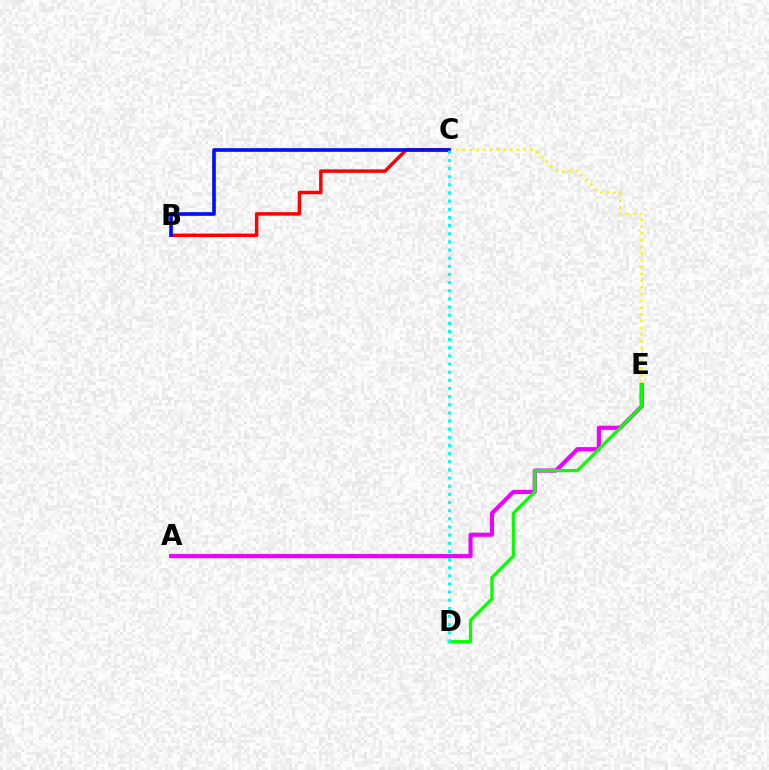{('B', 'C'): [{'color': '#ff0000', 'line_style': 'solid', 'thickness': 2.5}, {'color': '#0010ff', 'line_style': 'solid', 'thickness': 2.63}], ('A', 'E'): [{'color': '#ee00ff', 'line_style': 'solid', 'thickness': 2.98}], ('D', 'E'): [{'color': '#08ff00', 'line_style': 'solid', 'thickness': 2.32}], ('C', 'E'): [{'color': '#fcf500', 'line_style': 'dotted', 'thickness': 1.83}], ('C', 'D'): [{'color': '#00fff6', 'line_style': 'dotted', 'thickness': 2.21}]}